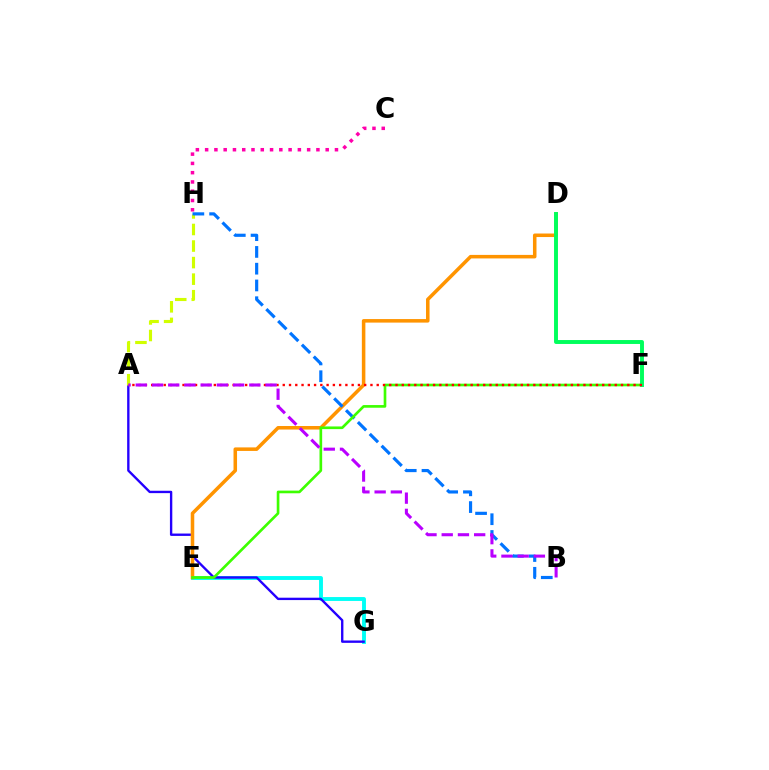{('E', 'G'): [{'color': '#00fff6', 'line_style': 'solid', 'thickness': 2.8}], ('A', 'G'): [{'color': '#2500ff', 'line_style': 'solid', 'thickness': 1.71}], ('D', 'E'): [{'color': '#ff9400', 'line_style': 'solid', 'thickness': 2.54}], ('A', 'H'): [{'color': '#d1ff00', 'line_style': 'dashed', 'thickness': 2.25}], ('B', 'H'): [{'color': '#0074ff', 'line_style': 'dashed', 'thickness': 2.28}], ('C', 'H'): [{'color': '#ff00ac', 'line_style': 'dotted', 'thickness': 2.52}], ('E', 'F'): [{'color': '#3dff00', 'line_style': 'solid', 'thickness': 1.92}], ('D', 'F'): [{'color': '#00ff5c', 'line_style': 'solid', 'thickness': 2.82}], ('A', 'F'): [{'color': '#ff0000', 'line_style': 'dotted', 'thickness': 1.7}], ('A', 'B'): [{'color': '#b900ff', 'line_style': 'dashed', 'thickness': 2.2}]}